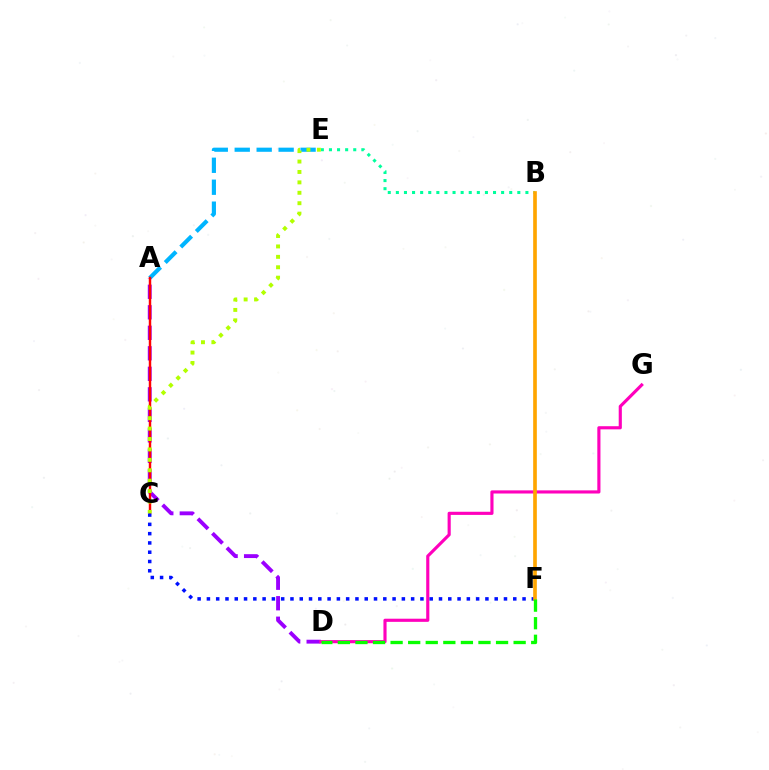{('A', 'E'): [{'color': '#00b5ff', 'line_style': 'dashed', 'thickness': 2.98}], ('A', 'D'): [{'color': '#9b00ff', 'line_style': 'dashed', 'thickness': 2.79}], ('A', 'C'): [{'color': '#ff0000', 'line_style': 'solid', 'thickness': 1.76}], ('D', 'G'): [{'color': '#ff00bd', 'line_style': 'solid', 'thickness': 2.26}], ('C', 'F'): [{'color': '#0010ff', 'line_style': 'dotted', 'thickness': 2.52}], ('B', 'E'): [{'color': '#00ff9d', 'line_style': 'dotted', 'thickness': 2.2}], ('B', 'F'): [{'color': '#ffa500', 'line_style': 'solid', 'thickness': 2.64}], ('D', 'F'): [{'color': '#08ff00', 'line_style': 'dashed', 'thickness': 2.39}], ('C', 'E'): [{'color': '#b3ff00', 'line_style': 'dotted', 'thickness': 2.83}]}